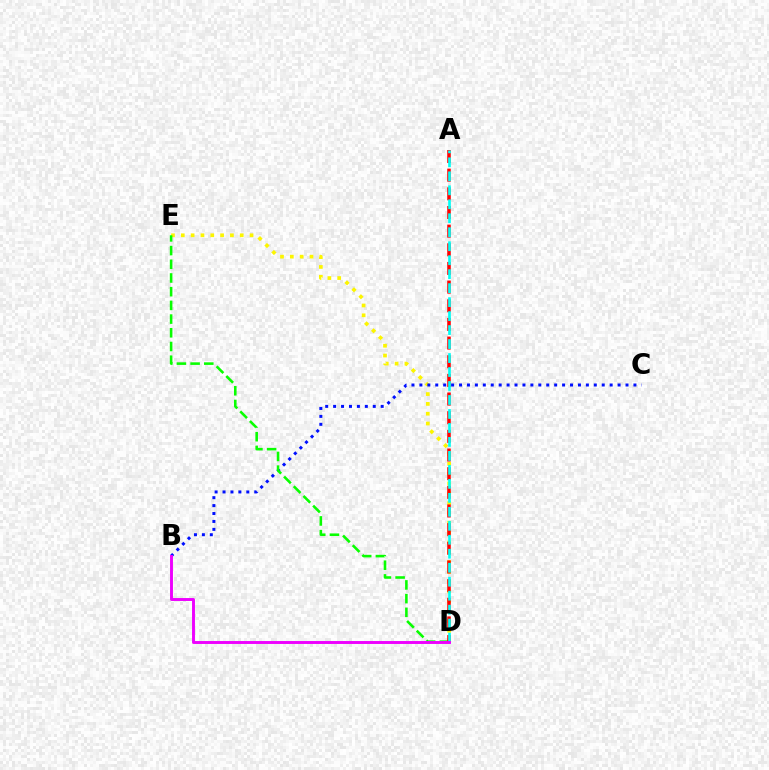{('D', 'E'): [{'color': '#fcf500', 'line_style': 'dotted', 'thickness': 2.67}, {'color': '#08ff00', 'line_style': 'dashed', 'thickness': 1.86}], ('B', 'C'): [{'color': '#0010ff', 'line_style': 'dotted', 'thickness': 2.15}], ('A', 'D'): [{'color': '#ff0000', 'line_style': 'dashed', 'thickness': 2.53}, {'color': '#00fff6', 'line_style': 'dashed', 'thickness': 1.9}], ('B', 'D'): [{'color': '#ee00ff', 'line_style': 'solid', 'thickness': 2.1}]}